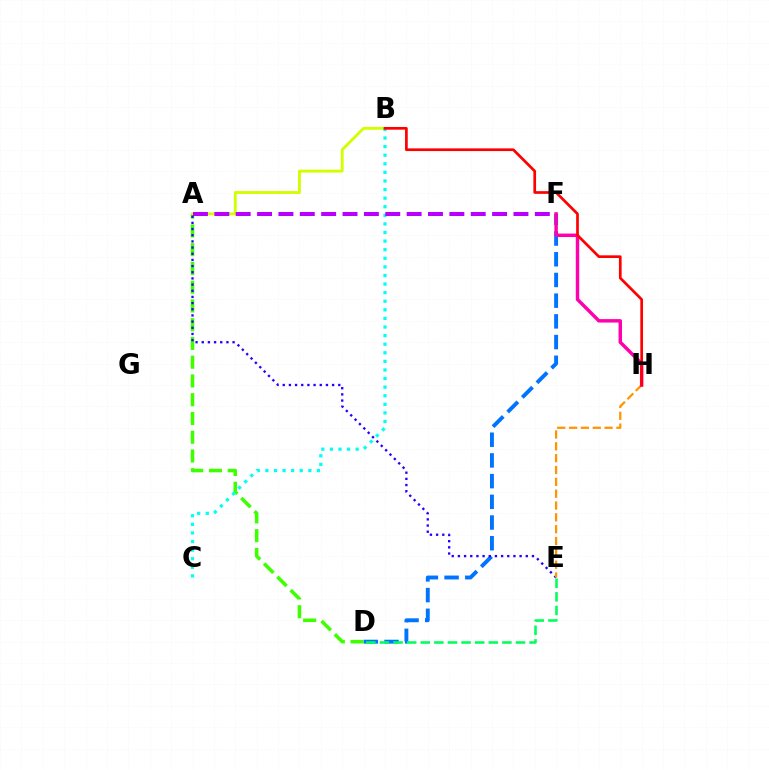{('D', 'F'): [{'color': '#0074ff', 'line_style': 'dashed', 'thickness': 2.81}], ('D', 'E'): [{'color': '#00ff5c', 'line_style': 'dashed', 'thickness': 1.85}], ('A', 'D'): [{'color': '#3dff00', 'line_style': 'dashed', 'thickness': 2.55}], ('A', 'B'): [{'color': '#d1ff00', 'line_style': 'solid', 'thickness': 2.07}], ('B', 'C'): [{'color': '#00fff6', 'line_style': 'dotted', 'thickness': 2.33}], ('A', 'F'): [{'color': '#b900ff', 'line_style': 'dashed', 'thickness': 2.9}], ('A', 'E'): [{'color': '#2500ff', 'line_style': 'dotted', 'thickness': 1.68}], ('E', 'H'): [{'color': '#ff9400', 'line_style': 'dashed', 'thickness': 1.61}], ('F', 'H'): [{'color': '#ff00ac', 'line_style': 'solid', 'thickness': 2.47}], ('B', 'H'): [{'color': '#ff0000', 'line_style': 'solid', 'thickness': 1.94}]}